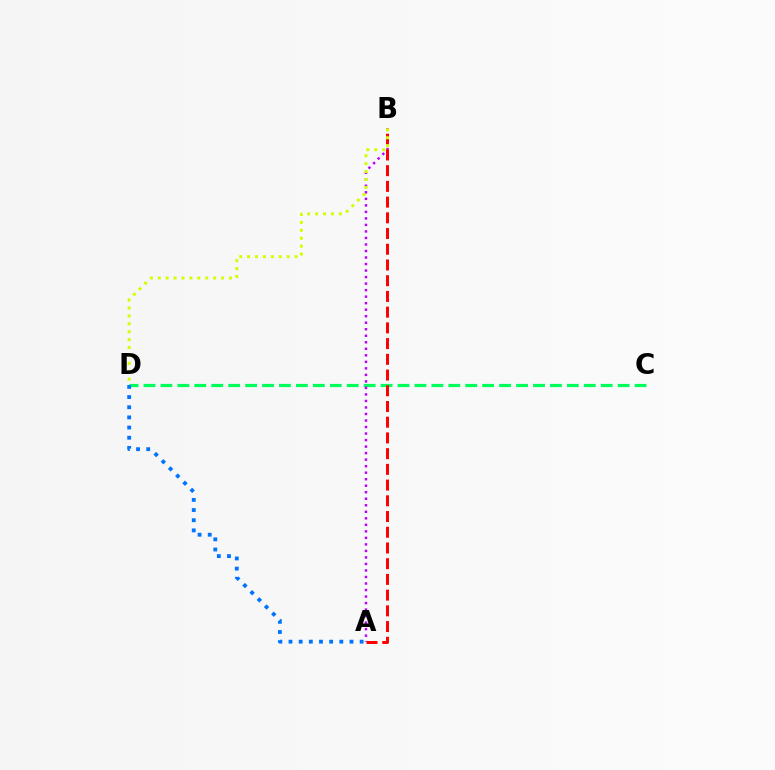{('C', 'D'): [{'color': '#00ff5c', 'line_style': 'dashed', 'thickness': 2.3}], ('A', 'B'): [{'color': '#b900ff', 'line_style': 'dotted', 'thickness': 1.77}, {'color': '#ff0000', 'line_style': 'dashed', 'thickness': 2.14}], ('A', 'D'): [{'color': '#0074ff', 'line_style': 'dotted', 'thickness': 2.76}], ('B', 'D'): [{'color': '#d1ff00', 'line_style': 'dotted', 'thickness': 2.15}]}